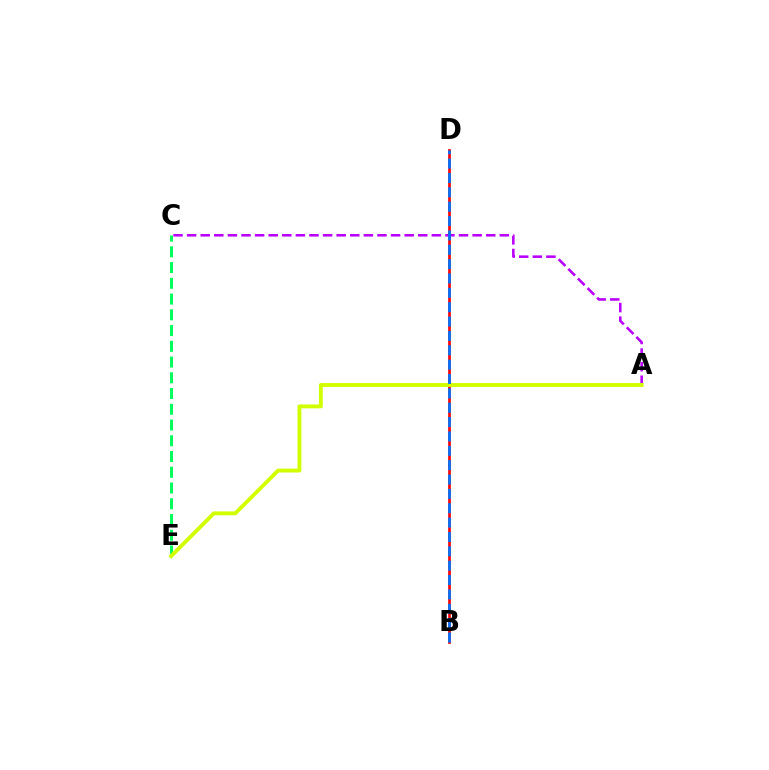{('B', 'D'): [{'color': '#ff0000', 'line_style': 'solid', 'thickness': 1.93}, {'color': '#0074ff', 'line_style': 'dashed', 'thickness': 1.95}], ('C', 'E'): [{'color': '#00ff5c', 'line_style': 'dashed', 'thickness': 2.14}], ('A', 'C'): [{'color': '#b900ff', 'line_style': 'dashed', 'thickness': 1.85}], ('A', 'E'): [{'color': '#d1ff00', 'line_style': 'solid', 'thickness': 2.8}]}